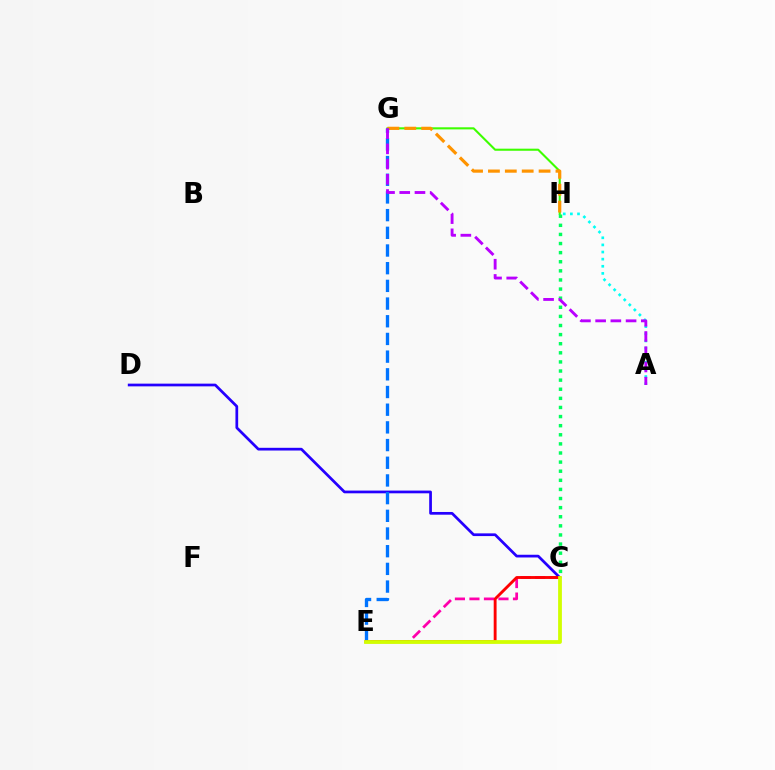{('C', 'E'): [{'color': '#ff00ac', 'line_style': 'dashed', 'thickness': 1.97}, {'color': '#ff0000', 'line_style': 'solid', 'thickness': 2.07}, {'color': '#d1ff00', 'line_style': 'solid', 'thickness': 2.73}], ('G', 'H'): [{'color': '#3dff00', 'line_style': 'solid', 'thickness': 1.51}, {'color': '#ff9400', 'line_style': 'dashed', 'thickness': 2.29}], ('C', 'D'): [{'color': '#2500ff', 'line_style': 'solid', 'thickness': 1.96}], ('E', 'G'): [{'color': '#0074ff', 'line_style': 'dashed', 'thickness': 2.4}], ('C', 'H'): [{'color': '#00ff5c', 'line_style': 'dotted', 'thickness': 2.47}], ('A', 'H'): [{'color': '#00fff6', 'line_style': 'dotted', 'thickness': 1.93}], ('A', 'G'): [{'color': '#b900ff', 'line_style': 'dashed', 'thickness': 2.07}]}